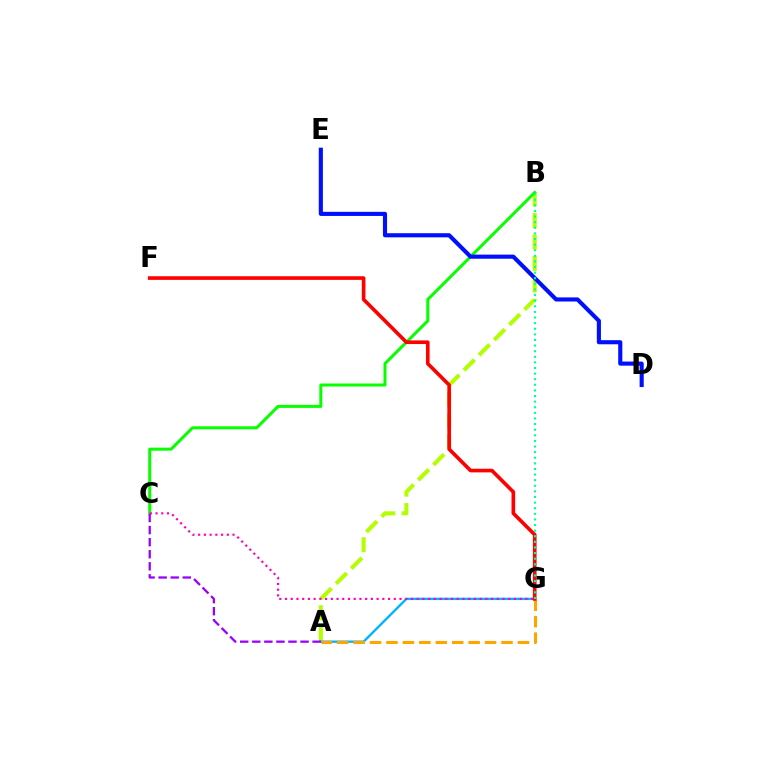{('A', 'B'): [{'color': '#b3ff00', 'line_style': 'dashed', 'thickness': 2.91}], ('A', 'G'): [{'color': '#00b5ff', 'line_style': 'solid', 'thickness': 1.69}, {'color': '#ffa500', 'line_style': 'dashed', 'thickness': 2.23}], ('B', 'C'): [{'color': '#08ff00', 'line_style': 'solid', 'thickness': 2.17}], ('D', 'E'): [{'color': '#0010ff', 'line_style': 'solid', 'thickness': 2.96}], ('A', 'C'): [{'color': '#9b00ff', 'line_style': 'dashed', 'thickness': 1.64}], ('F', 'G'): [{'color': '#ff0000', 'line_style': 'solid', 'thickness': 2.62}], ('C', 'G'): [{'color': '#ff00bd', 'line_style': 'dotted', 'thickness': 1.56}], ('B', 'G'): [{'color': '#00ff9d', 'line_style': 'dotted', 'thickness': 1.52}]}